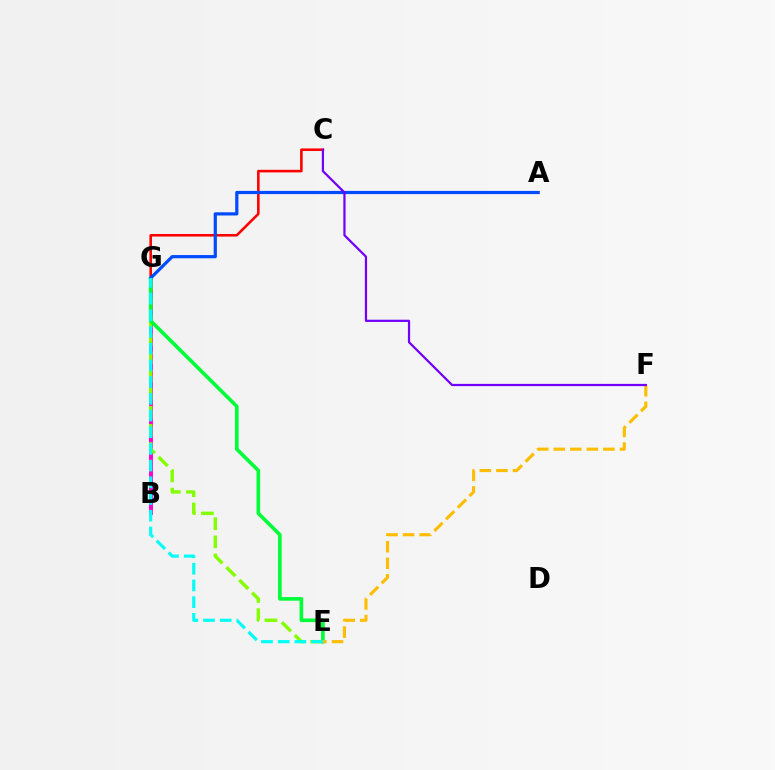{('B', 'G'): [{'color': '#ff00cf', 'line_style': 'solid', 'thickness': 2.82}], ('C', 'G'): [{'color': '#ff0000', 'line_style': 'solid', 'thickness': 1.86}], ('E', 'G'): [{'color': '#84ff00', 'line_style': 'dashed', 'thickness': 2.47}, {'color': '#00ff39', 'line_style': 'solid', 'thickness': 2.62}, {'color': '#00fff6', 'line_style': 'dashed', 'thickness': 2.27}], ('A', 'G'): [{'color': '#004bff', 'line_style': 'solid', 'thickness': 2.31}], ('E', 'F'): [{'color': '#ffbd00', 'line_style': 'dashed', 'thickness': 2.25}], ('C', 'F'): [{'color': '#7200ff', 'line_style': 'solid', 'thickness': 1.61}]}